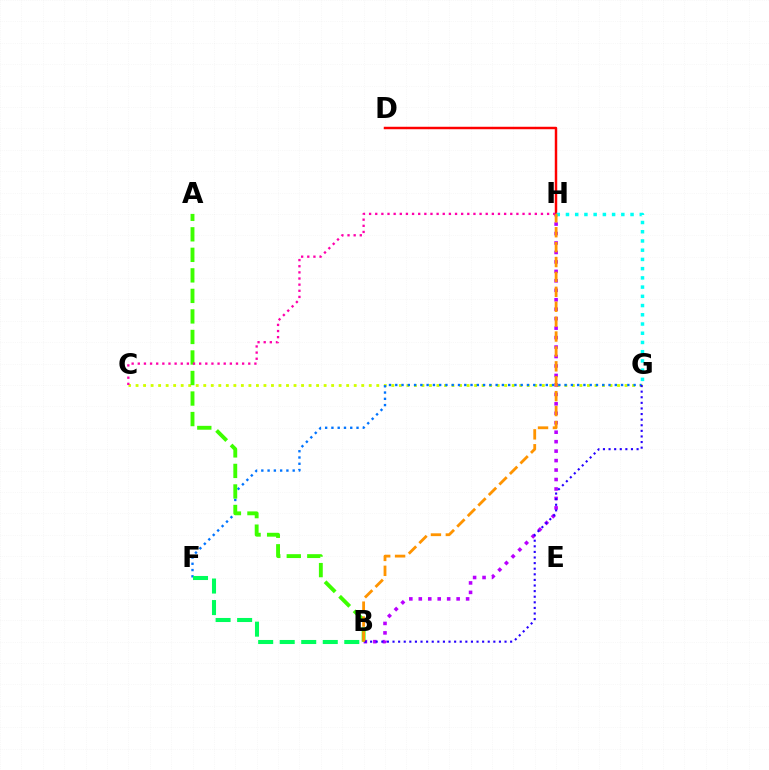{('D', 'H'): [{'color': '#ff0000', 'line_style': 'solid', 'thickness': 1.77}], ('C', 'G'): [{'color': '#d1ff00', 'line_style': 'dotted', 'thickness': 2.04}], ('B', 'H'): [{'color': '#b900ff', 'line_style': 'dotted', 'thickness': 2.57}, {'color': '#ff9400', 'line_style': 'dashed', 'thickness': 2.02}], ('F', 'G'): [{'color': '#0074ff', 'line_style': 'dotted', 'thickness': 1.7}], ('G', 'H'): [{'color': '#00fff6', 'line_style': 'dotted', 'thickness': 2.51}], ('A', 'B'): [{'color': '#3dff00', 'line_style': 'dashed', 'thickness': 2.79}], ('C', 'H'): [{'color': '#ff00ac', 'line_style': 'dotted', 'thickness': 1.67}], ('B', 'F'): [{'color': '#00ff5c', 'line_style': 'dashed', 'thickness': 2.92}], ('B', 'G'): [{'color': '#2500ff', 'line_style': 'dotted', 'thickness': 1.52}]}